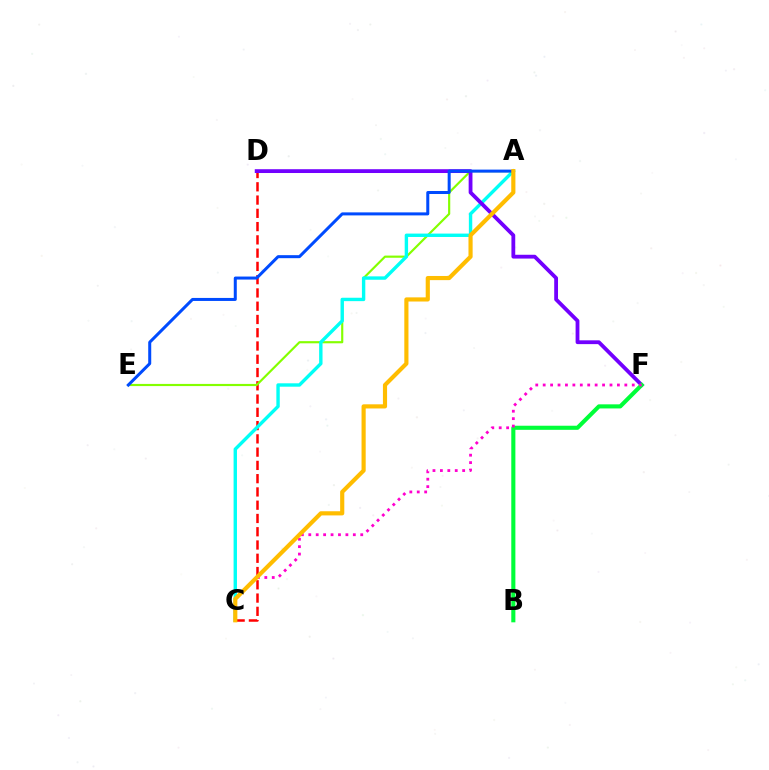{('C', 'D'): [{'color': '#ff0000', 'line_style': 'dashed', 'thickness': 1.8}], ('A', 'E'): [{'color': '#84ff00', 'line_style': 'solid', 'thickness': 1.56}, {'color': '#004bff', 'line_style': 'solid', 'thickness': 2.17}], ('A', 'C'): [{'color': '#00fff6', 'line_style': 'solid', 'thickness': 2.44}, {'color': '#ffbd00', 'line_style': 'solid', 'thickness': 2.99}], ('D', 'F'): [{'color': '#7200ff', 'line_style': 'solid', 'thickness': 2.74}], ('B', 'F'): [{'color': '#00ff39', 'line_style': 'solid', 'thickness': 2.95}], ('C', 'F'): [{'color': '#ff00cf', 'line_style': 'dotted', 'thickness': 2.02}]}